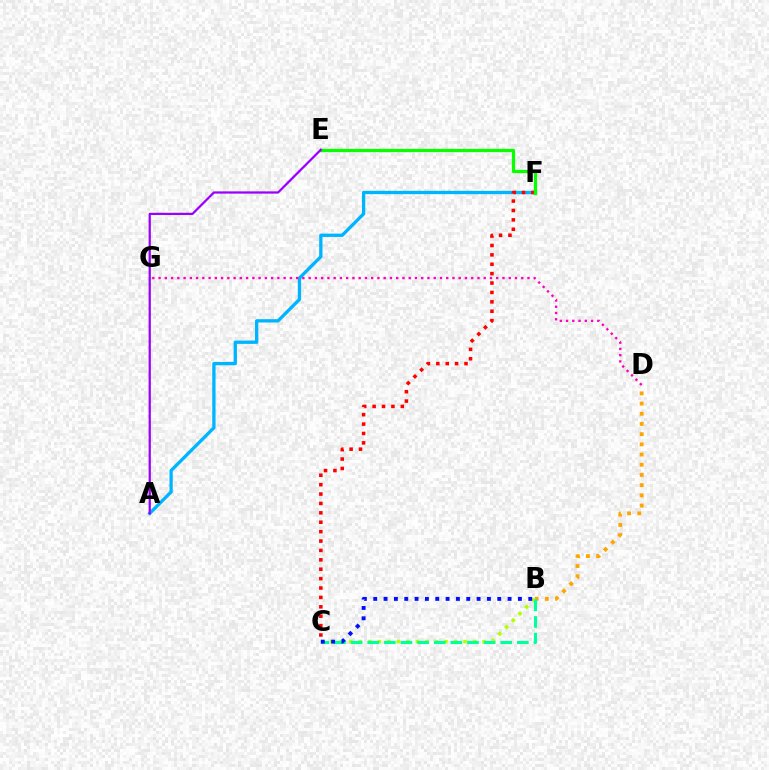{('B', 'D'): [{'color': '#ffa500', 'line_style': 'dotted', 'thickness': 2.77}], ('A', 'F'): [{'color': '#00b5ff', 'line_style': 'solid', 'thickness': 2.38}], ('B', 'C'): [{'color': '#b3ff00', 'line_style': 'dotted', 'thickness': 2.59}, {'color': '#00ff9d', 'line_style': 'dashed', 'thickness': 2.26}, {'color': '#0010ff', 'line_style': 'dotted', 'thickness': 2.81}], ('C', 'F'): [{'color': '#ff0000', 'line_style': 'dotted', 'thickness': 2.55}], ('E', 'F'): [{'color': '#08ff00', 'line_style': 'solid', 'thickness': 2.33}], ('A', 'E'): [{'color': '#9b00ff', 'line_style': 'solid', 'thickness': 1.62}], ('D', 'G'): [{'color': '#ff00bd', 'line_style': 'dotted', 'thickness': 1.7}]}